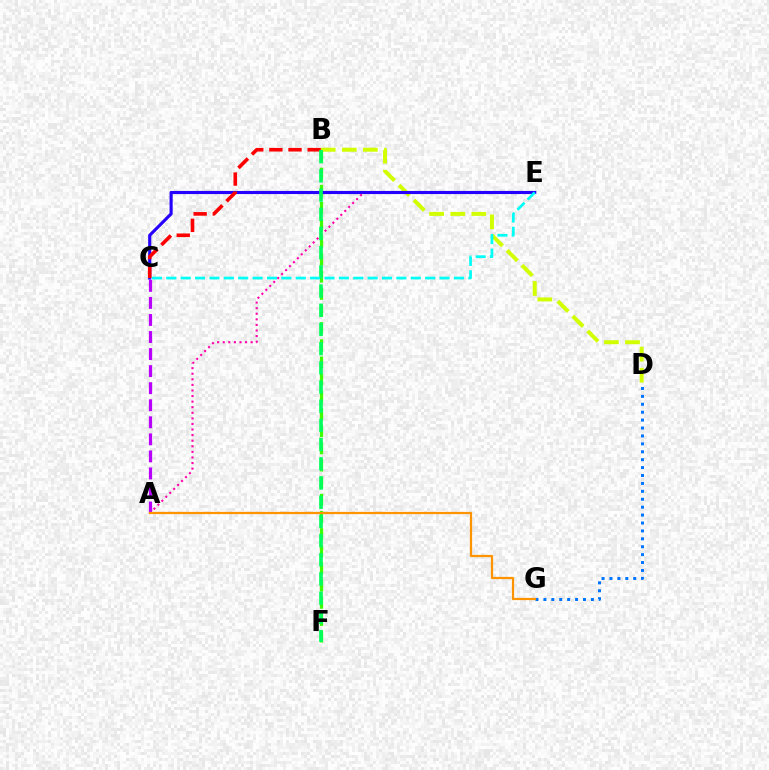{('D', 'G'): [{'color': '#0074ff', 'line_style': 'dotted', 'thickness': 2.15}], ('A', 'E'): [{'color': '#ff00ac', 'line_style': 'dotted', 'thickness': 1.52}], ('B', 'D'): [{'color': '#d1ff00', 'line_style': 'dashed', 'thickness': 2.86}], ('B', 'F'): [{'color': '#3dff00', 'line_style': 'dashed', 'thickness': 2.33}, {'color': '#00ff5c', 'line_style': 'dashed', 'thickness': 2.61}], ('C', 'E'): [{'color': '#2500ff', 'line_style': 'solid', 'thickness': 2.25}, {'color': '#00fff6', 'line_style': 'dashed', 'thickness': 1.95}], ('B', 'C'): [{'color': '#ff0000', 'line_style': 'dashed', 'thickness': 2.6}], ('A', 'C'): [{'color': '#b900ff', 'line_style': 'dashed', 'thickness': 2.32}], ('A', 'G'): [{'color': '#ff9400', 'line_style': 'solid', 'thickness': 1.61}]}